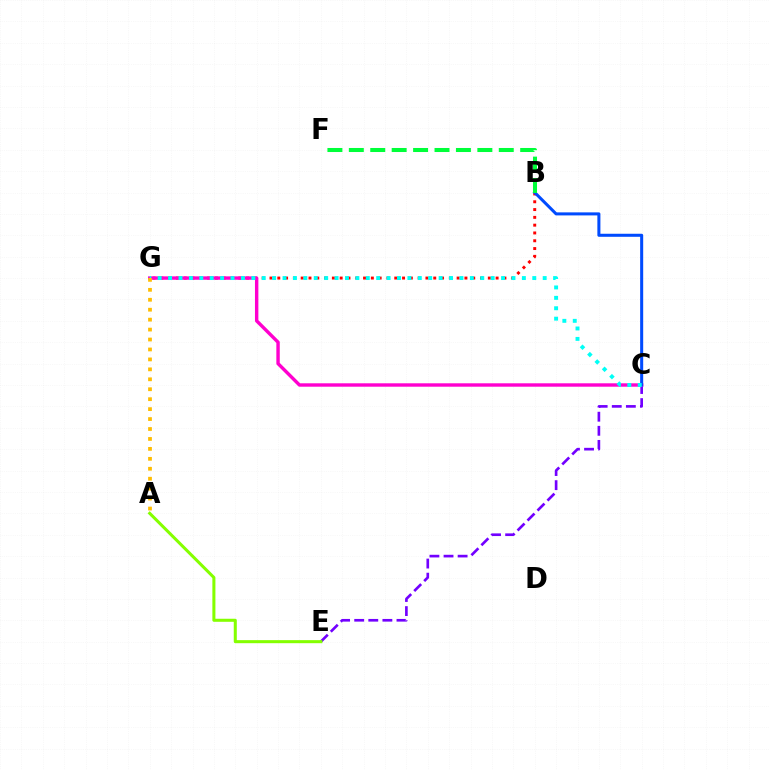{('C', 'E'): [{'color': '#7200ff', 'line_style': 'dashed', 'thickness': 1.92}], ('B', 'G'): [{'color': '#ff0000', 'line_style': 'dotted', 'thickness': 2.12}], ('C', 'G'): [{'color': '#ff00cf', 'line_style': 'solid', 'thickness': 2.45}, {'color': '#00fff6', 'line_style': 'dotted', 'thickness': 2.83}], ('B', 'C'): [{'color': '#004bff', 'line_style': 'solid', 'thickness': 2.19}], ('B', 'F'): [{'color': '#00ff39', 'line_style': 'dashed', 'thickness': 2.91}], ('A', 'E'): [{'color': '#84ff00', 'line_style': 'solid', 'thickness': 2.19}], ('A', 'G'): [{'color': '#ffbd00', 'line_style': 'dotted', 'thickness': 2.7}]}